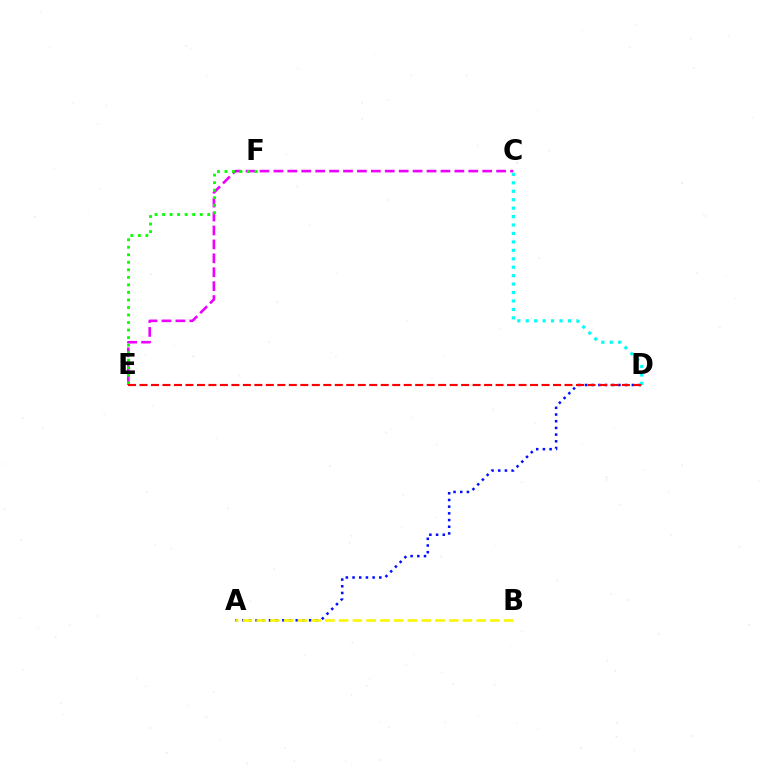{('A', 'D'): [{'color': '#0010ff', 'line_style': 'dotted', 'thickness': 1.82}], ('C', 'E'): [{'color': '#ee00ff', 'line_style': 'dashed', 'thickness': 1.89}], ('E', 'F'): [{'color': '#08ff00', 'line_style': 'dotted', 'thickness': 2.05}], ('A', 'B'): [{'color': '#fcf500', 'line_style': 'dashed', 'thickness': 1.87}], ('C', 'D'): [{'color': '#00fff6', 'line_style': 'dotted', 'thickness': 2.29}], ('D', 'E'): [{'color': '#ff0000', 'line_style': 'dashed', 'thickness': 1.56}]}